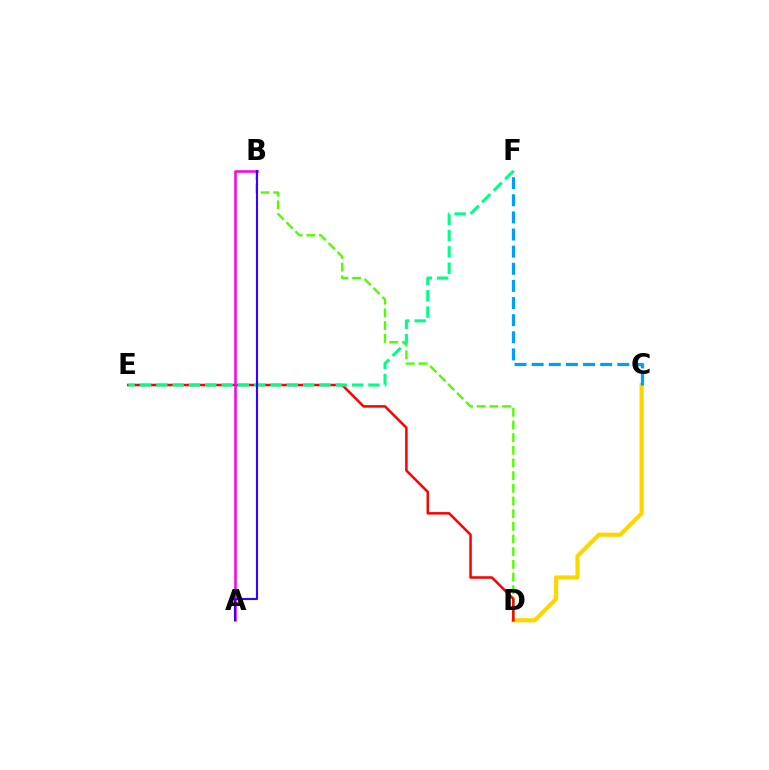{('C', 'D'): [{'color': '#ffd500', 'line_style': 'solid', 'thickness': 3.0}], ('B', 'D'): [{'color': '#4fff00', 'line_style': 'dashed', 'thickness': 1.72}], ('D', 'E'): [{'color': '#ff0000', 'line_style': 'solid', 'thickness': 1.81}], ('E', 'F'): [{'color': '#00ff86', 'line_style': 'dashed', 'thickness': 2.22}], ('C', 'F'): [{'color': '#009eff', 'line_style': 'dashed', 'thickness': 2.33}], ('A', 'B'): [{'color': '#ff00ed', 'line_style': 'solid', 'thickness': 1.84}, {'color': '#3700ff', 'line_style': 'solid', 'thickness': 1.52}]}